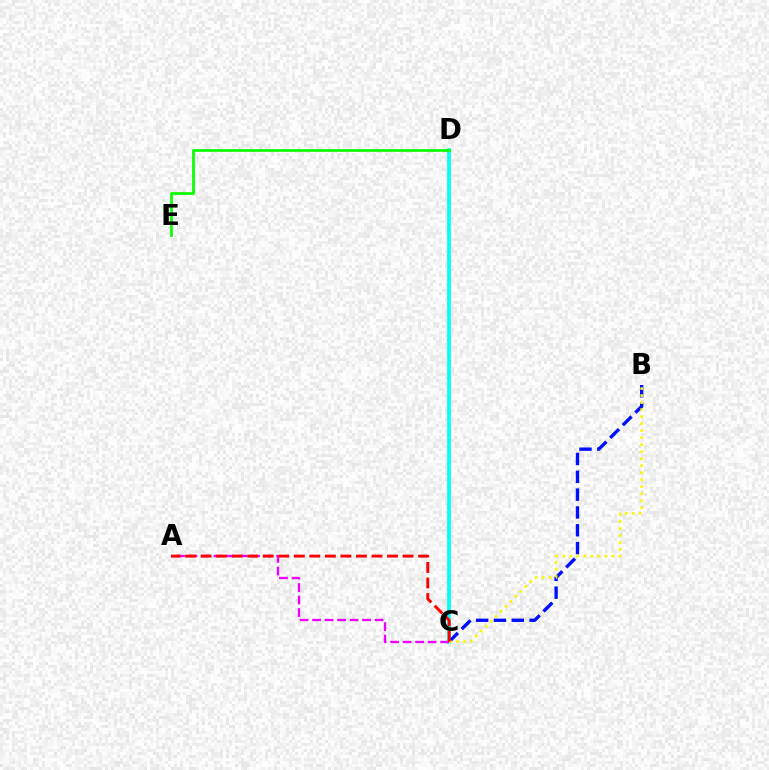{('C', 'D'): [{'color': '#00fff6', 'line_style': 'solid', 'thickness': 2.66}], ('D', 'E'): [{'color': '#08ff00', 'line_style': 'solid', 'thickness': 1.95}], ('B', 'C'): [{'color': '#0010ff', 'line_style': 'dashed', 'thickness': 2.42}, {'color': '#fcf500', 'line_style': 'dotted', 'thickness': 1.91}], ('A', 'C'): [{'color': '#ee00ff', 'line_style': 'dashed', 'thickness': 1.7}, {'color': '#ff0000', 'line_style': 'dashed', 'thickness': 2.11}]}